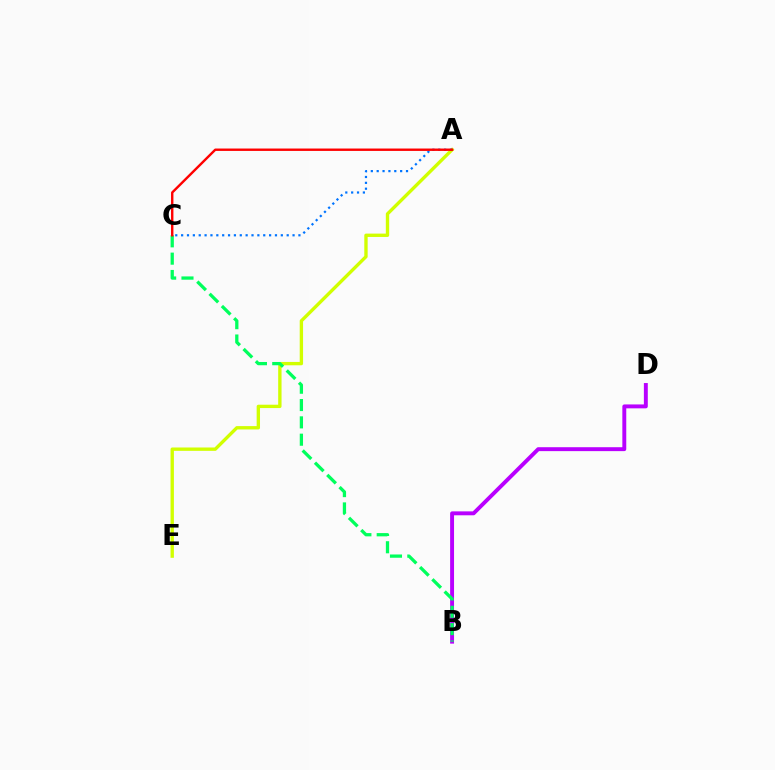{('B', 'D'): [{'color': '#b900ff', 'line_style': 'solid', 'thickness': 2.82}], ('A', 'E'): [{'color': '#d1ff00', 'line_style': 'solid', 'thickness': 2.41}], ('B', 'C'): [{'color': '#00ff5c', 'line_style': 'dashed', 'thickness': 2.35}], ('A', 'C'): [{'color': '#0074ff', 'line_style': 'dotted', 'thickness': 1.59}, {'color': '#ff0000', 'line_style': 'solid', 'thickness': 1.73}]}